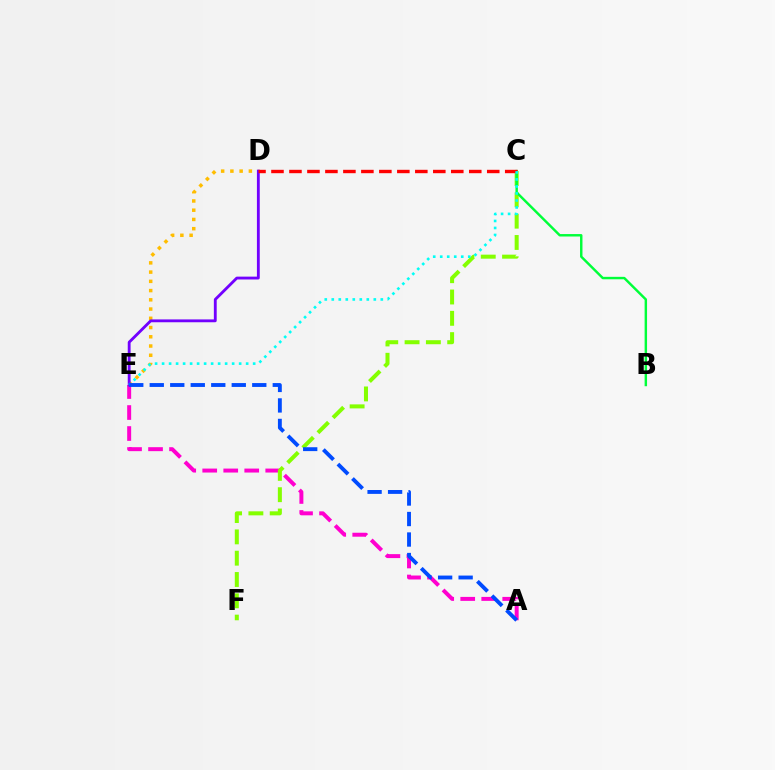{('A', 'E'): [{'color': '#ff00cf', 'line_style': 'dashed', 'thickness': 2.85}, {'color': '#004bff', 'line_style': 'dashed', 'thickness': 2.79}], ('D', 'E'): [{'color': '#ffbd00', 'line_style': 'dotted', 'thickness': 2.51}, {'color': '#7200ff', 'line_style': 'solid', 'thickness': 2.05}], ('C', 'F'): [{'color': '#84ff00', 'line_style': 'dashed', 'thickness': 2.89}], ('B', 'C'): [{'color': '#00ff39', 'line_style': 'solid', 'thickness': 1.76}], ('C', 'D'): [{'color': '#ff0000', 'line_style': 'dashed', 'thickness': 2.44}], ('C', 'E'): [{'color': '#00fff6', 'line_style': 'dotted', 'thickness': 1.9}]}